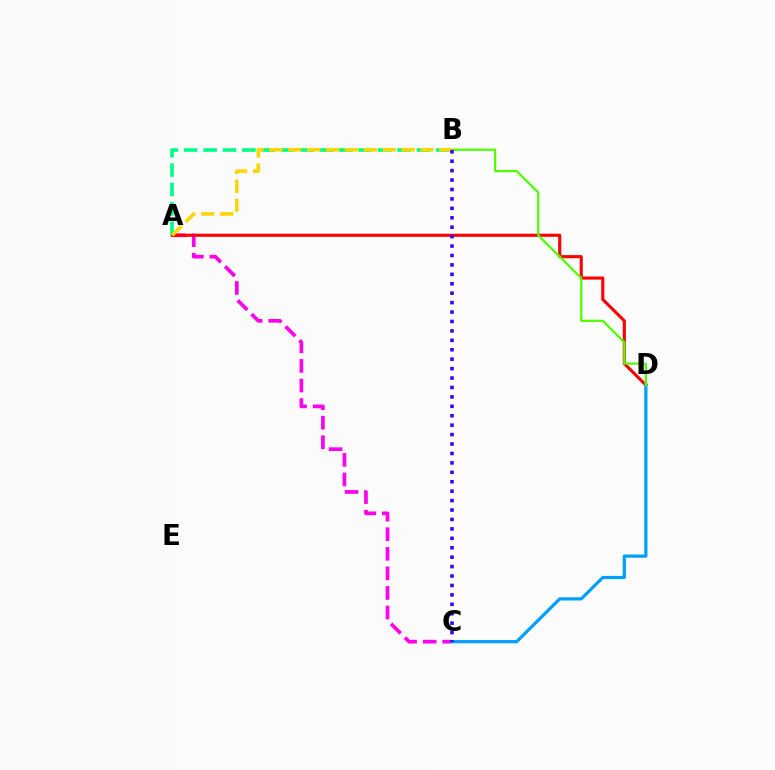{('A', 'C'): [{'color': '#ff00ed', 'line_style': 'dashed', 'thickness': 2.66}], ('A', 'D'): [{'color': '#ff0000', 'line_style': 'solid', 'thickness': 2.24}], ('C', 'D'): [{'color': '#009eff', 'line_style': 'solid', 'thickness': 2.31}], ('A', 'B'): [{'color': '#00ff86', 'line_style': 'dashed', 'thickness': 2.63}, {'color': '#ffd500', 'line_style': 'dashed', 'thickness': 2.57}], ('B', 'D'): [{'color': '#4fff00', 'line_style': 'solid', 'thickness': 1.61}], ('B', 'C'): [{'color': '#3700ff', 'line_style': 'dotted', 'thickness': 2.56}]}